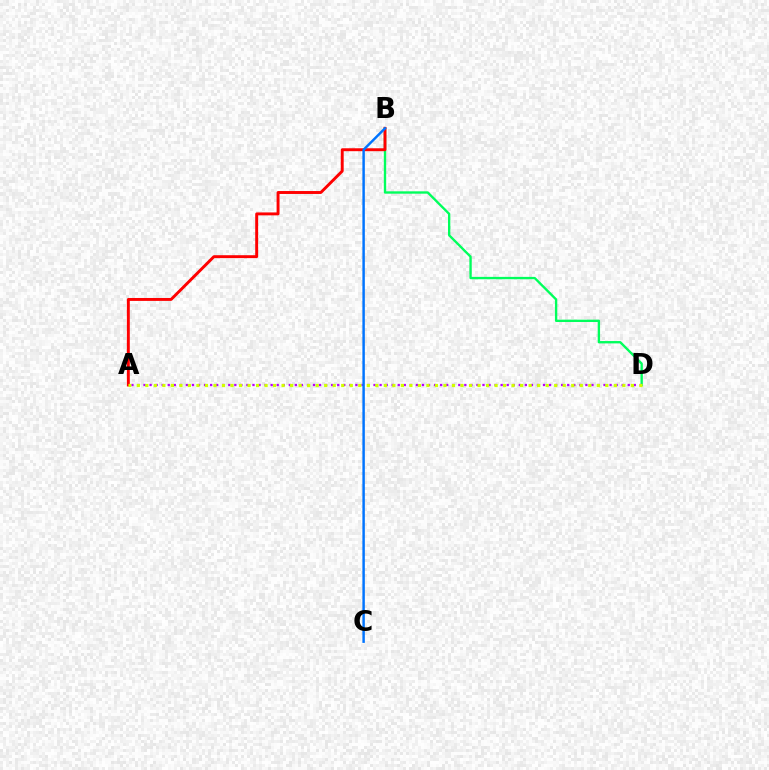{('B', 'D'): [{'color': '#00ff5c', 'line_style': 'solid', 'thickness': 1.7}], ('A', 'B'): [{'color': '#ff0000', 'line_style': 'solid', 'thickness': 2.1}], ('A', 'D'): [{'color': '#b900ff', 'line_style': 'dotted', 'thickness': 1.64}, {'color': '#d1ff00', 'line_style': 'dotted', 'thickness': 2.31}], ('B', 'C'): [{'color': '#0074ff', 'line_style': 'solid', 'thickness': 1.77}]}